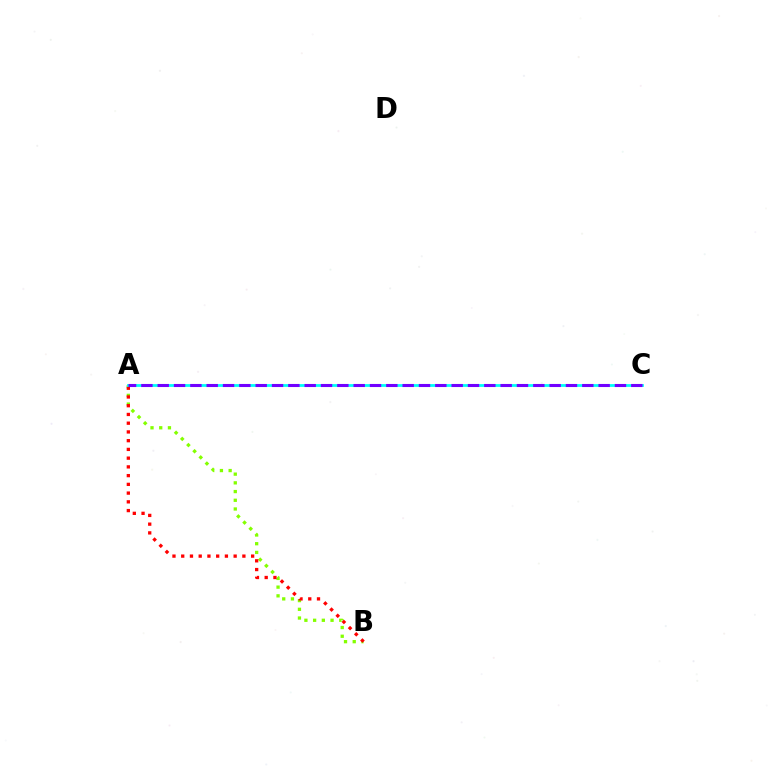{('A', 'B'): [{'color': '#84ff00', 'line_style': 'dotted', 'thickness': 2.37}, {'color': '#ff0000', 'line_style': 'dotted', 'thickness': 2.37}], ('A', 'C'): [{'color': '#00fff6', 'line_style': 'solid', 'thickness': 2.0}, {'color': '#7200ff', 'line_style': 'dashed', 'thickness': 2.22}]}